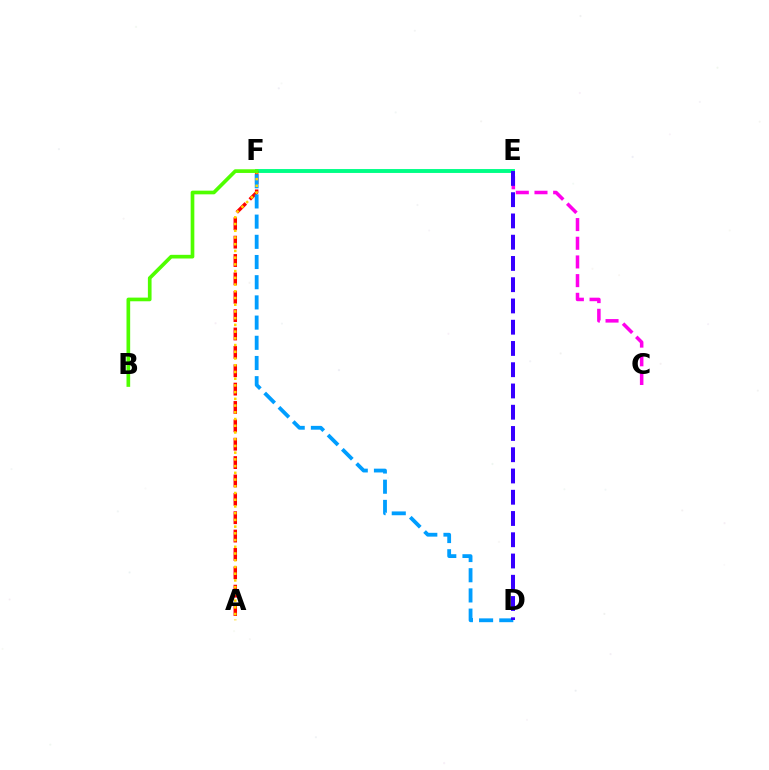{('E', 'F'): [{'color': '#00ff86', 'line_style': 'solid', 'thickness': 2.81}], ('A', 'F'): [{'color': '#ff0000', 'line_style': 'dashed', 'thickness': 2.5}, {'color': '#ffd500', 'line_style': 'dotted', 'thickness': 1.83}], ('C', 'E'): [{'color': '#ff00ed', 'line_style': 'dashed', 'thickness': 2.54}], ('D', 'F'): [{'color': '#009eff', 'line_style': 'dashed', 'thickness': 2.74}], ('D', 'E'): [{'color': '#3700ff', 'line_style': 'dashed', 'thickness': 2.89}], ('B', 'F'): [{'color': '#4fff00', 'line_style': 'solid', 'thickness': 2.64}]}